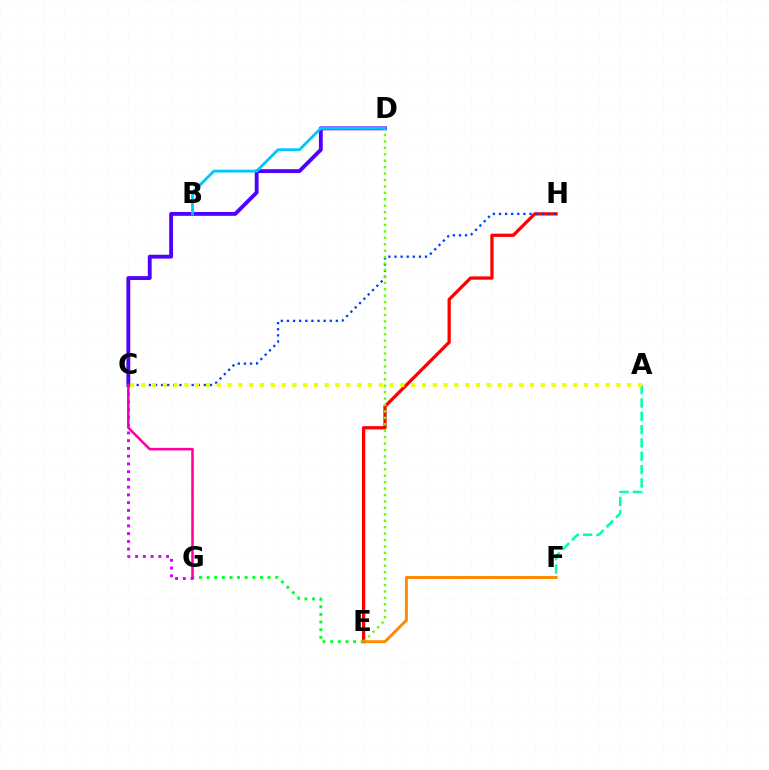{('E', 'H'): [{'color': '#ff0000', 'line_style': 'solid', 'thickness': 2.35}], ('E', 'G'): [{'color': '#00ff27', 'line_style': 'dotted', 'thickness': 2.07}], ('C', 'D'): [{'color': '#4f00ff', 'line_style': 'solid', 'thickness': 2.78}], ('C', 'H'): [{'color': '#003fff', 'line_style': 'dotted', 'thickness': 1.66}], ('C', 'G'): [{'color': '#ff00a0', 'line_style': 'solid', 'thickness': 1.84}, {'color': '#d600ff', 'line_style': 'dotted', 'thickness': 2.1}], ('A', 'F'): [{'color': '#00ffaf', 'line_style': 'dashed', 'thickness': 1.81}], ('D', 'E'): [{'color': '#66ff00', 'line_style': 'dotted', 'thickness': 1.75}], ('B', 'D'): [{'color': '#00c7ff', 'line_style': 'solid', 'thickness': 2.03}], ('A', 'C'): [{'color': '#eeff00', 'line_style': 'dotted', 'thickness': 2.93}], ('E', 'F'): [{'color': '#ff8800', 'line_style': 'solid', 'thickness': 2.1}]}